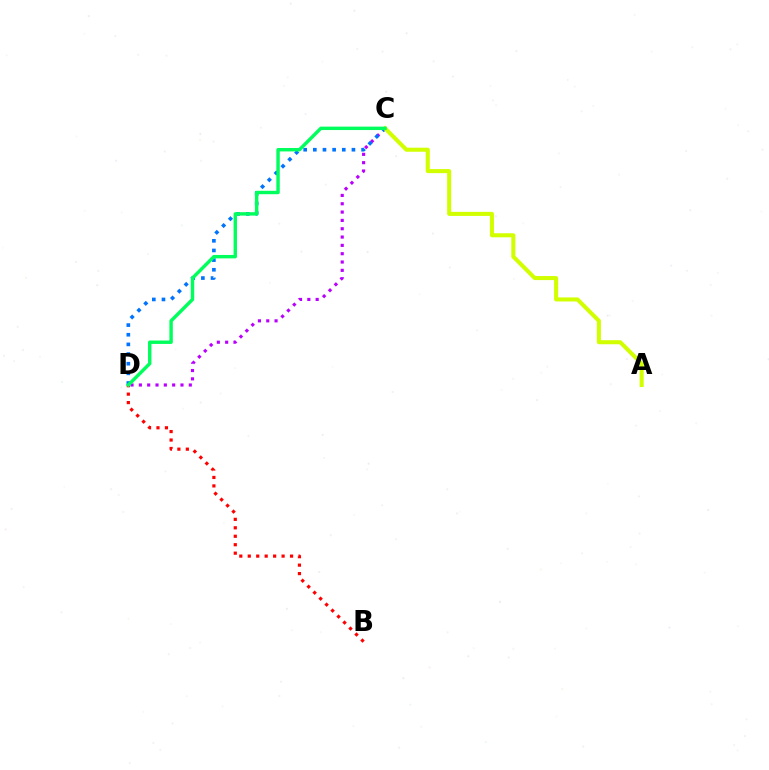{('B', 'D'): [{'color': '#ff0000', 'line_style': 'dotted', 'thickness': 2.3}], ('C', 'D'): [{'color': '#b900ff', 'line_style': 'dotted', 'thickness': 2.26}, {'color': '#0074ff', 'line_style': 'dotted', 'thickness': 2.62}, {'color': '#00ff5c', 'line_style': 'solid', 'thickness': 2.46}], ('A', 'C'): [{'color': '#d1ff00', 'line_style': 'solid', 'thickness': 2.92}]}